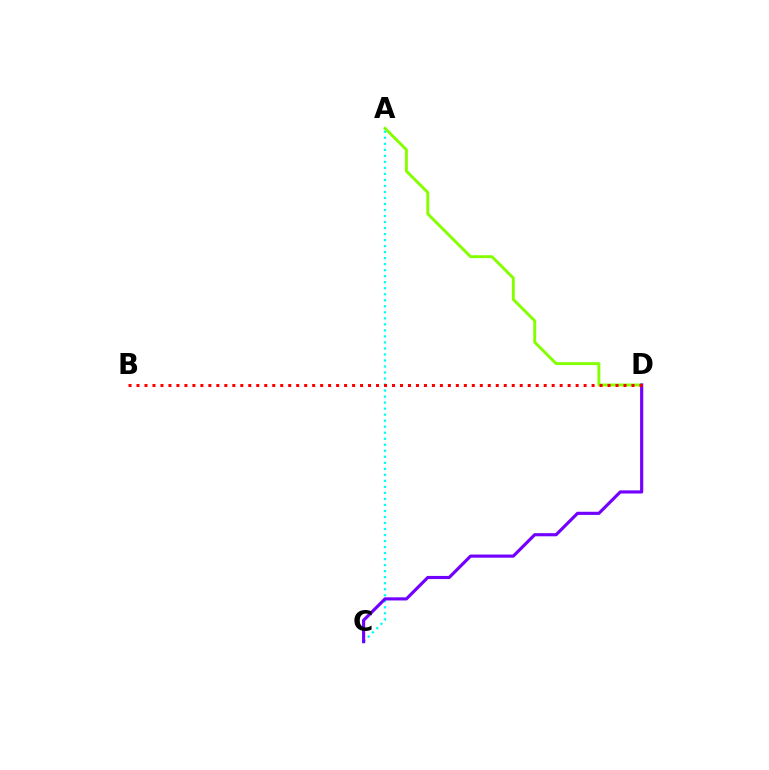{('A', 'D'): [{'color': '#84ff00', 'line_style': 'solid', 'thickness': 2.1}], ('A', 'C'): [{'color': '#00fff6', 'line_style': 'dotted', 'thickness': 1.64}], ('C', 'D'): [{'color': '#7200ff', 'line_style': 'solid', 'thickness': 2.26}], ('B', 'D'): [{'color': '#ff0000', 'line_style': 'dotted', 'thickness': 2.17}]}